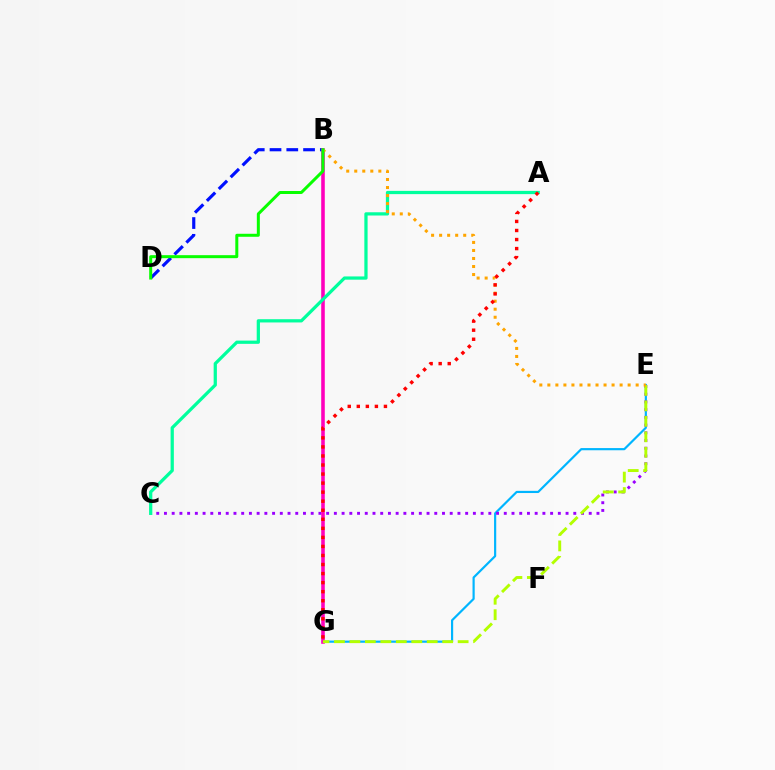{('E', 'G'): [{'color': '#00b5ff', 'line_style': 'solid', 'thickness': 1.57}, {'color': '#b3ff00', 'line_style': 'dashed', 'thickness': 2.1}], ('C', 'E'): [{'color': '#9b00ff', 'line_style': 'dotted', 'thickness': 2.1}], ('B', 'D'): [{'color': '#0010ff', 'line_style': 'dashed', 'thickness': 2.28}, {'color': '#08ff00', 'line_style': 'solid', 'thickness': 2.16}], ('B', 'G'): [{'color': '#ff00bd', 'line_style': 'solid', 'thickness': 2.58}], ('A', 'C'): [{'color': '#00ff9d', 'line_style': 'solid', 'thickness': 2.33}], ('B', 'E'): [{'color': '#ffa500', 'line_style': 'dotted', 'thickness': 2.18}], ('A', 'G'): [{'color': '#ff0000', 'line_style': 'dotted', 'thickness': 2.46}]}